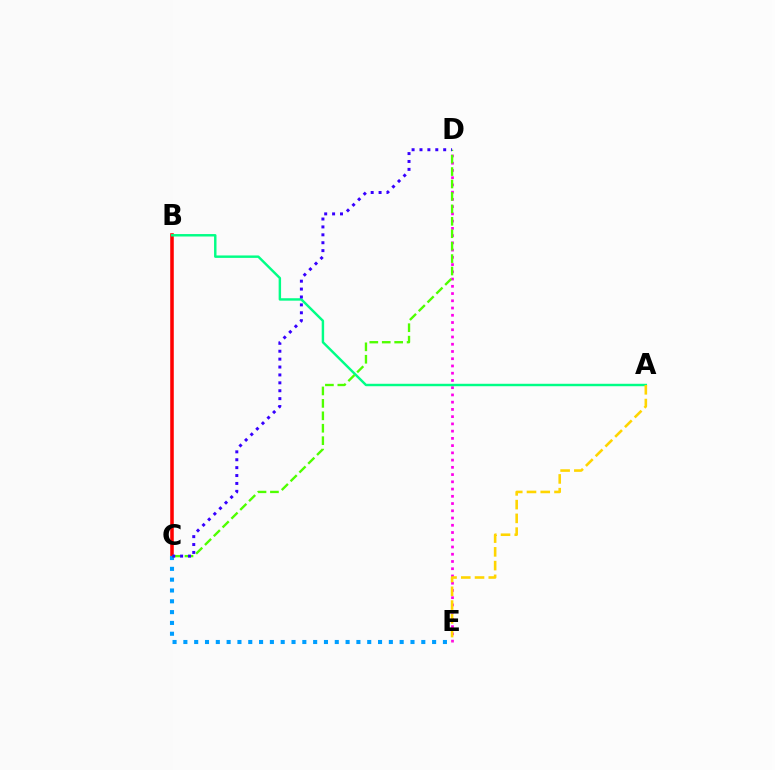{('B', 'C'): [{'color': '#ff0000', 'line_style': 'solid', 'thickness': 2.56}], ('D', 'E'): [{'color': '#ff00ed', 'line_style': 'dotted', 'thickness': 1.97}], ('C', 'E'): [{'color': '#009eff', 'line_style': 'dotted', 'thickness': 2.94}], ('A', 'B'): [{'color': '#00ff86', 'line_style': 'solid', 'thickness': 1.76}], ('C', 'D'): [{'color': '#4fff00', 'line_style': 'dashed', 'thickness': 1.69}, {'color': '#3700ff', 'line_style': 'dotted', 'thickness': 2.15}], ('A', 'E'): [{'color': '#ffd500', 'line_style': 'dashed', 'thickness': 1.87}]}